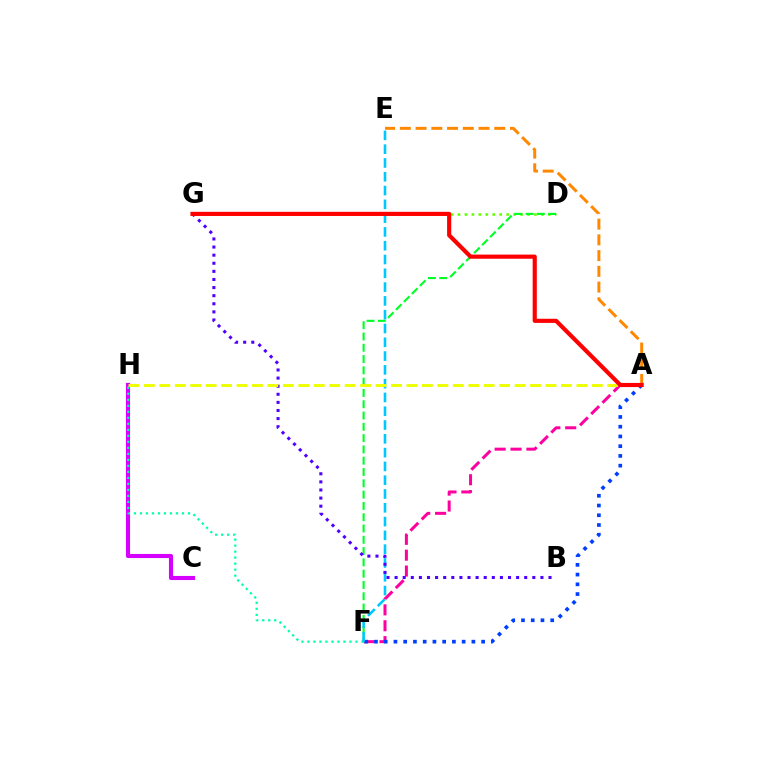{('D', 'G'): [{'color': '#66ff00', 'line_style': 'dotted', 'thickness': 1.89}], ('A', 'F'): [{'color': '#ff00a0', 'line_style': 'dashed', 'thickness': 2.16}, {'color': '#003fff', 'line_style': 'dotted', 'thickness': 2.65}], ('D', 'F'): [{'color': '#00ff27', 'line_style': 'dashed', 'thickness': 1.53}], ('C', 'H'): [{'color': '#d600ff', 'line_style': 'solid', 'thickness': 2.96}], ('F', 'H'): [{'color': '#00ffaf', 'line_style': 'dotted', 'thickness': 1.63}], ('E', 'F'): [{'color': '#00c7ff', 'line_style': 'dashed', 'thickness': 1.87}], ('B', 'G'): [{'color': '#4f00ff', 'line_style': 'dotted', 'thickness': 2.2}], ('A', 'E'): [{'color': '#ff8800', 'line_style': 'dashed', 'thickness': 2.14}], ('A', 'H'): [{'color': '#eeff00', 'line_style': 'dashed', 'thickness': 2.1}], ('A', 'G'): [{'color': '#ff0000', 'line_style': 'solid', 'thickness': 2.99}]}